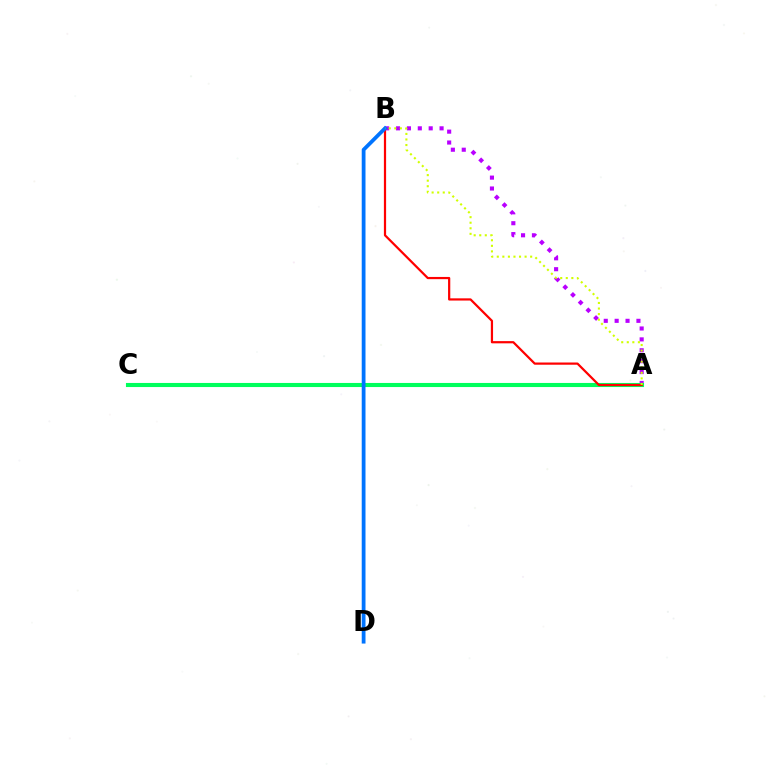{('A', 'B'): [{'color': '#b900ff', 'line_style': 'dotted', 'thickness': 2.96}, {'color': '#ff0000', 'line_style': 'solid', 'thickness': 1.6}, {'color': '#d1ff00', 'line_style': 'dotted', 'thickness': 1.51}], ('A', 'C'): [{'color': '#00ff5c', 'line_style': 'solid', 'thickness': 2.95}], ('B', 'D'): [{'color': '#0074ff', 'line_style': 'solid', 'thickness': 2.72}]}